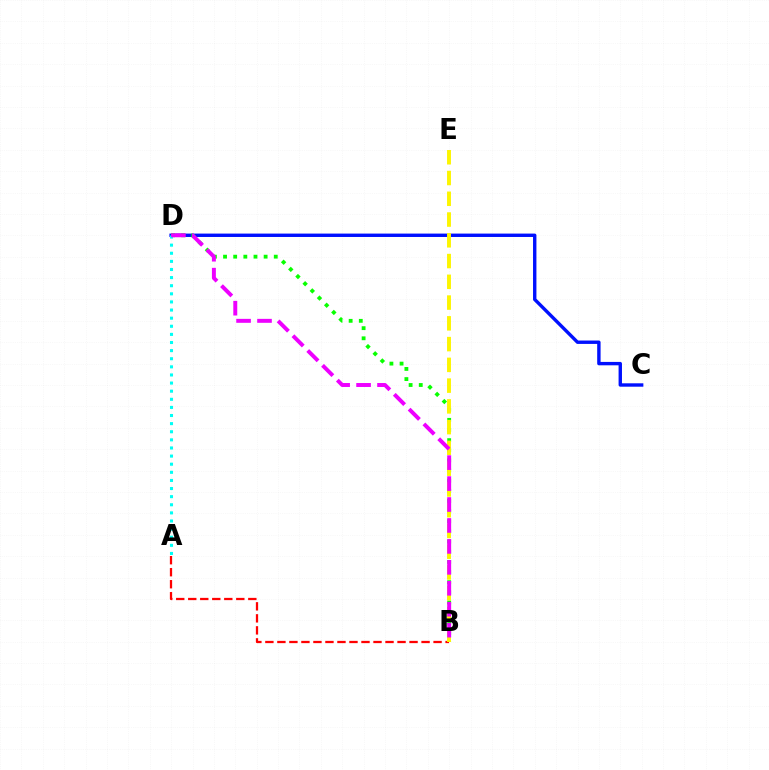{('C', 'D'): [{'color': '#0010ff', 'line_style': 'solid', 'thickness': 2.44}], ('A', 'B'): [{'color': '#ff0000', 'line_style': 'dashed', 'thickness': 1.63}], ('B', 'D'): [{'color': '#08ff00', 'line_style': 'dotted', 'thickness': 2.76}, {'color': '#ee00ff', 'line_style': 'dashed', 'thickness': 2.84}], ('B', 'E'): [{'color': '#fcf500', 'line_style': 'dashed', 'thickness': 2.82}], ('A', 'D'): [{'color': '#00fff6', 'line_style': 'dotted', 'thickness': 2.2}]}